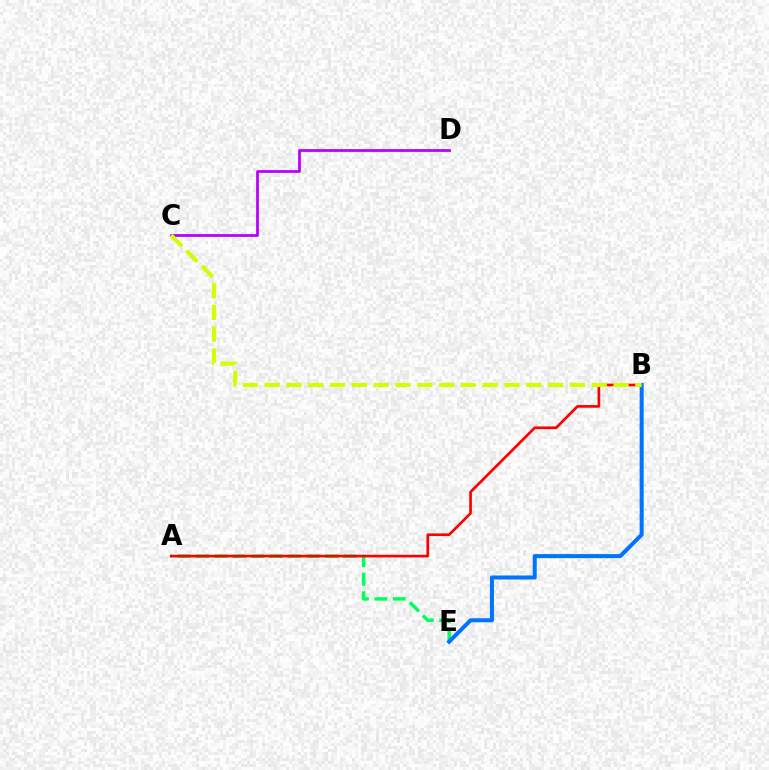{('C', 'D'): [{'color': '#b900ff', 'line_style': 'solid', 'thickness': 1.99}], ('A', 'E'): [{'color': '#00ff5c', 'line_style': 'dashed', 'thickness': 2.5}], ('A', 'B'): [{'color': '#ff0000', 'line_style': 'solid', 'thickness': 1.93}], ('B', 'E'): [{'color': '#0074ff', 'line_style': 'solid', 'thickness': 2.9}], ('B', 'C'): [{'color': '#d1ff00', 'line_style': 'dashed', 'thickness': 2.96}]}